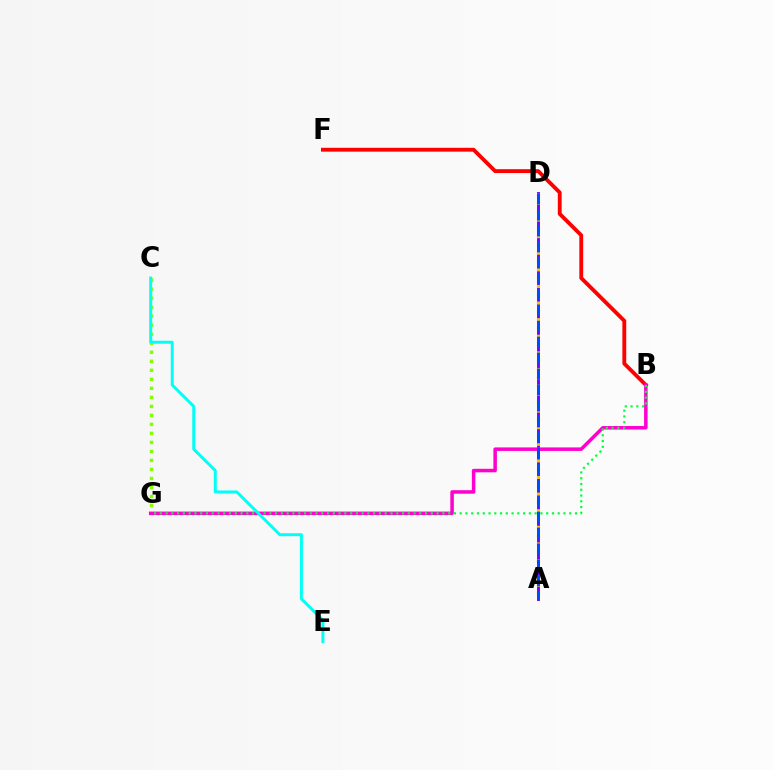{('C', 'G'): [{'color': '#84ff00', 'line_style': 'dotted', 'thickness': 2.45}], ('A', 'D'): [{'color': '#7200ff', 'line_style': 'solid', 'thickness': 2.08}, {'color': '#ffbd00', 'line_style': 'dotted', 'thickness': 2.26}, {'color': '#004bff', 'line_style': 'dashed', 'thickness': 2.16}], ('B', 'F'): [{'color': '#ff0000', 'line_style': 'solid', 'thickness': 2.77}], ('B', 'G'): [{'color': '#ff00cf', 'line_style': 'solid', 'thickness': 2.53}, {'color': '#00ff39', 'line_style': 'dotted', 'thickness': 1.57}], ('C', 'E'): [{'color': '#00fff6', 'line_style': 'solid', 'thickness': 2.14}]}